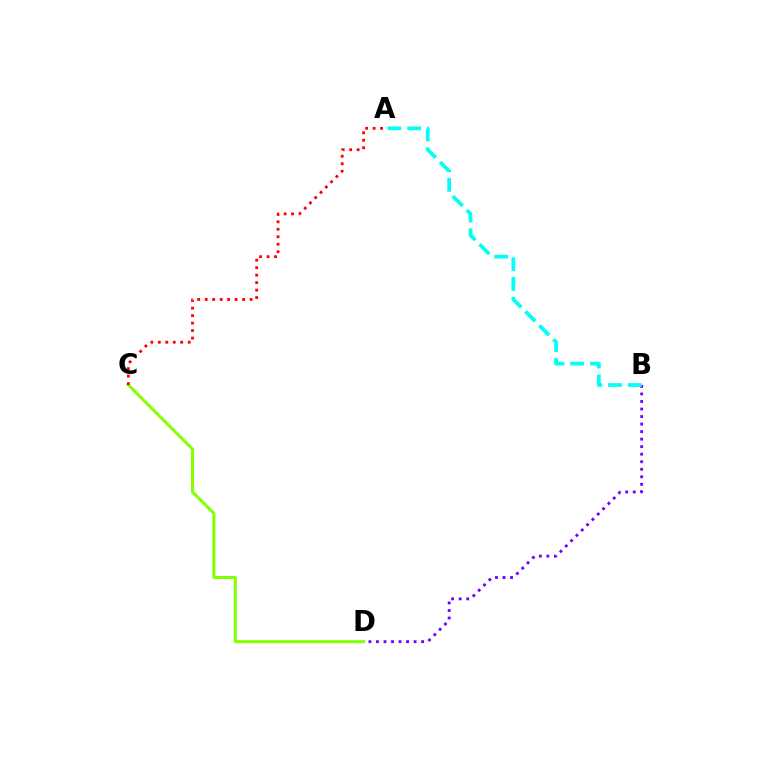{('B', 'D'): [{'color': '#7200ff', 'line_style': 'dotted', 'thickness': 2.05}], ('C', 'D'): [{'color': '#84ff00', 'line_style': 'solid', 'thickness': 2.19}], ('A', 'C'): [{'color': '#ff0000', 'line_style': 'dotted', 'thickness': 2.03}], ('A', 'B'): [{'color': '#00fff6', 'line_style': 'dashed', 'thickness': 2.68}]}